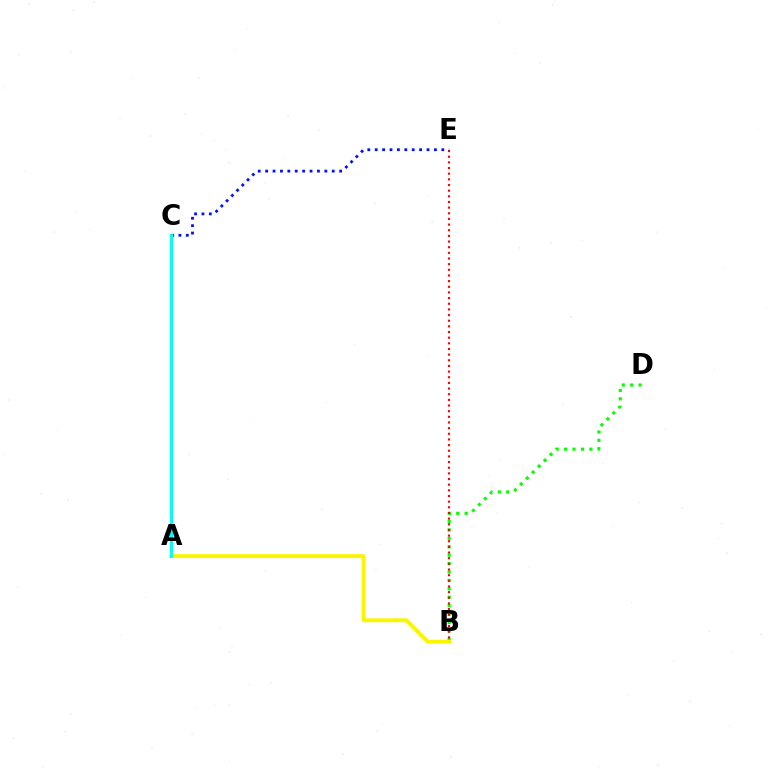{('B', 'D'): [{'color': '#08ff00', 'line_style': 'dotted', 'thickness': 2.28}], ('A', 'C'): [{'color': '#ee00ff', 'line_style': 'solid', 'thickness': 2.23}, {'color': '#00fff6', 'line_style': 'solid', 'thickness': 2.12}], ('A', 'B'): [{'color': '#fcf500', 'line_style': 'solid', 'thickness': 2.81}], ('B', 'E'): [{'color': '#ff0000', 'line_style': 'dotted', 'thickness': 1.54}], ('C', 'E'): [{'color': '#0010ff', 'line_style': 'dotted', 'thickness': 2.01}]}